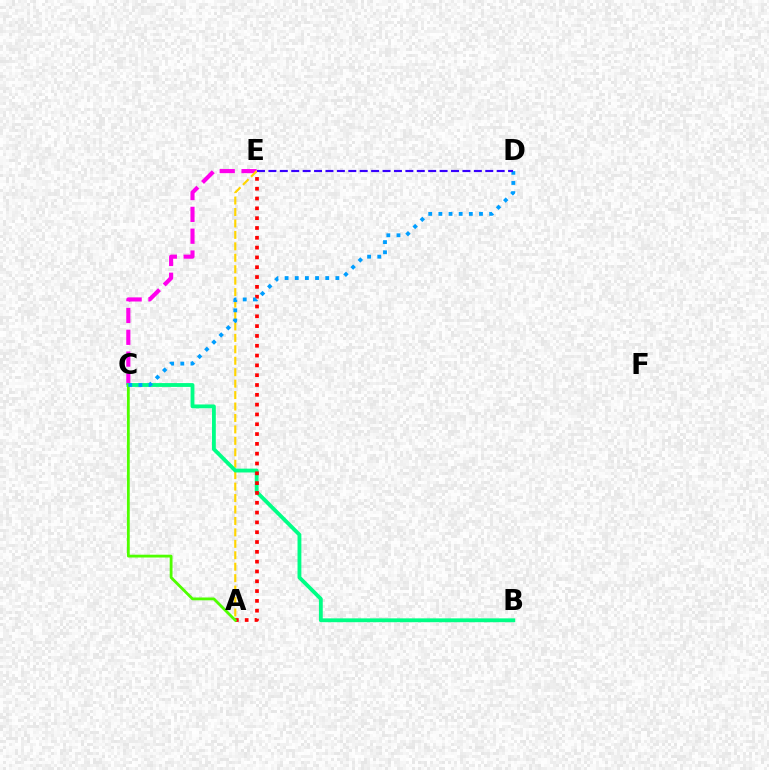{('C', 'E'): [{'color': '#ff00ed', 'line_style': 'dashed', 'thickness': 2.96}], ('A', 'E'): [{'color': '#ffd500', 'line_style': 'dashed', 'thickness': 1.55}, {'color': '#ff0000', 'line_style': 'dotted', 'thickness': 2.67}], ('B', 'C'): [{'color': '#00ff86', 'line_style': 'solid', 'thickness': 2.76}], ('A', 'C'): [{'color': '#4fff00', 'line_style': 'solid', 'thickness': 2.02}], ('C', 'D'): [{'color': '#009eff', 'line_style': 'dotted', 'thickness': 2.76}], ('D', 'E'): [{'color': '#3700ff', 'line_style': 'dashed', 'thickness': 1.55}]}